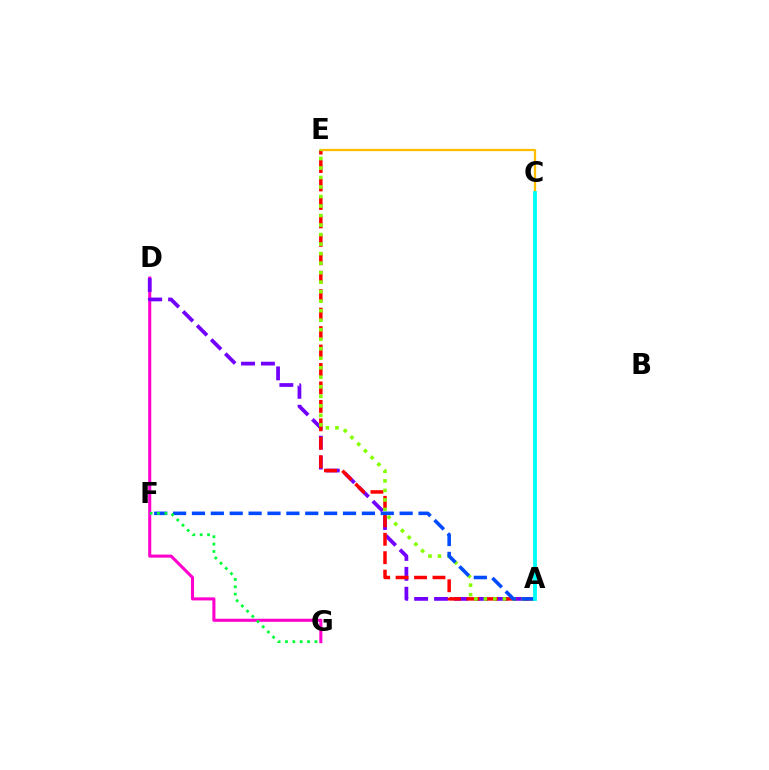{('D', 'G'): [{'color': '#ff00cf', 'line_style': 'solid', 'thickness': 2.21}], ('A', 'D'): [{'color': '#7200ff', 'line_style': 'dashed', 'thickness': 2.7}], ('A', 'E'): [{'color': '#ff0000', 'line_style': 'dashed', 'thickness': 2.51}, {'color': '#84ff00', 'line_style': 'dotted', 'thickness': 2.58}], ('C', 'E'): [{'color': '#ffbd00', 'line_style': 'solid', 'thickness': 1.65}], ('A', 'F'): [{'color': '#004bff', 'line_style': 'dashed', 'thickness': 2.57}], ('F', 'G'): [{'color': '#00ff39', 'line_style': 'dotted', 'thickness': 2.0}], ('A', 'C'): [{'color': '#00fff6', 'line_style': 'solid', 'thickness': 2.75}]}